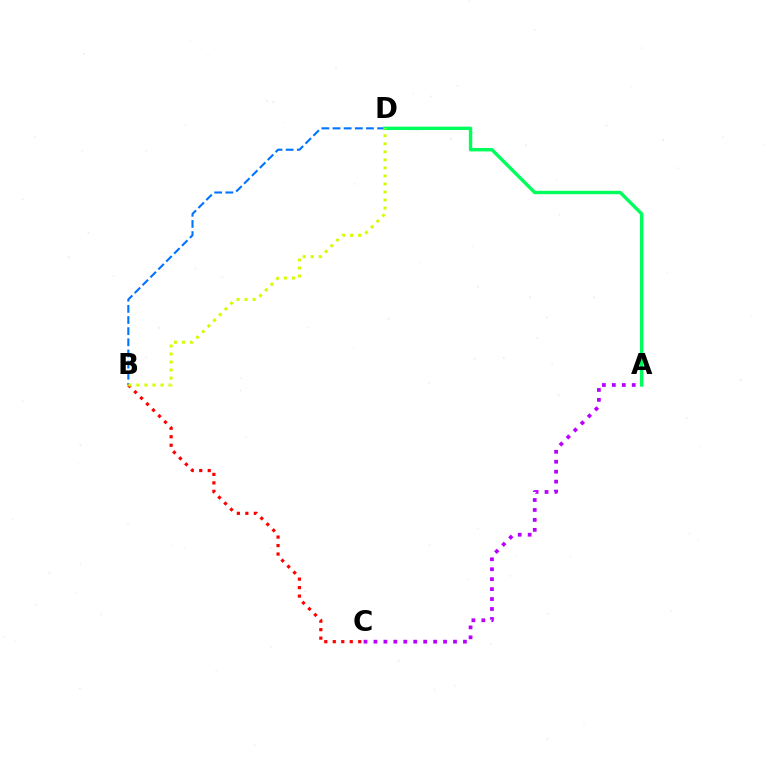{('B', 'C'): [{'color': '#ff0000', 'line_style': 'dotted', 'thickness': 2.31}], ('B', 'D'): [{'color': '#0074ff', 'line_style': 'dashed', 'thickness': 1.51}, {'color': '#d1ff00', 'line_style': 'dotted', 'thickness': 2.18}], ('A', 'D'): [{'color': '#00ff5c', 'line_style': 'solid', 'thickness': 2.45}], ('A', 'C'): [{'color': '#b900ff', 'line_style': 'dotted', 'thickness': 2.7}]}